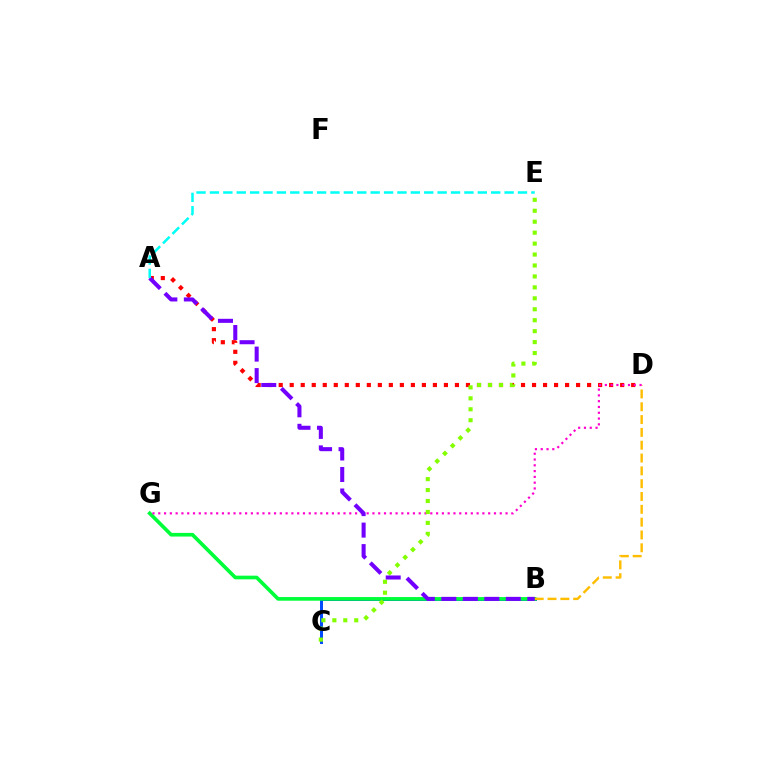{('A', 'D'): [{'color': '#ff0000', 'line_style': 'dotted', 'thickness': 2.99}], ('B', 'C'): [{'color': '#004bff', 'line_style': 'solid', 'thickness': 2.14}], ('B', 'G'): [{'color': '#00ff39', 'line_style': 'solid', 'thickness': 2.63}], ('B', 'D'): [{'color': '#ffbd00', 'line_style': 'dashed', 'thickness': 1.74}], ('D', 'G'): [{'color': '#ff00cf', 'line_style': 'dotted', 'thickness': 1.57}], ('C', 'E'): [{'color': '#84ff00', 'line_style': 'dotted', 'thickness': 2.97}], ('A', 'B'): [{'color': '#7200ff', 'line_style': 'dashed', 'thickness': 2.92}], ('A', 'E'): [{'color': '#00fff6', 'line_style': 'dashed', 'thickness': 1.82}]}